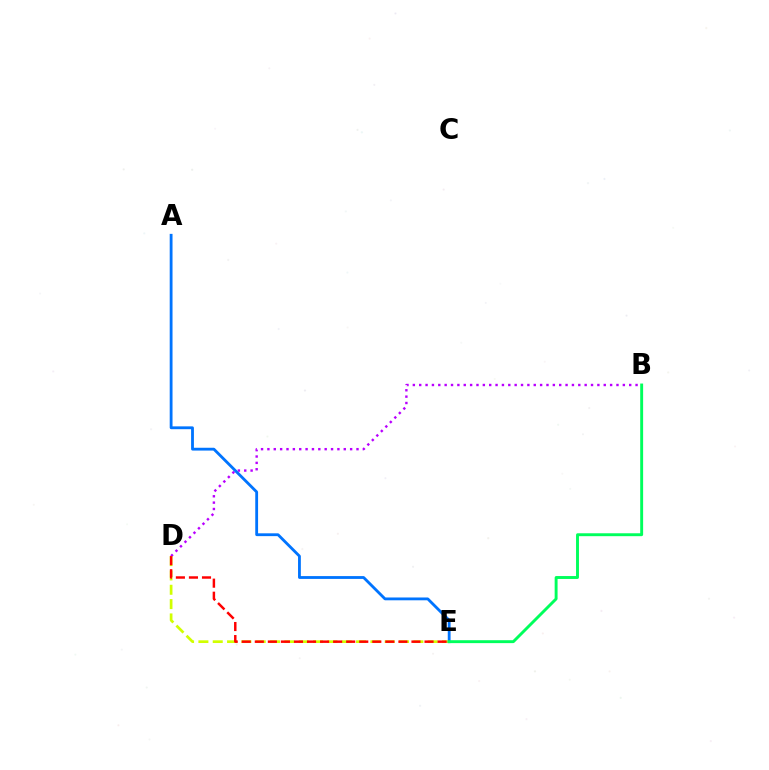{('B', 'D'): [{'color': '#b900ff', 'line_style': 'dotted', 'thickness': 1.73}], ('D', 'E'): [{'color': '#d1ff00', 'line_style': 'dashed', 'thickness': 1.95}, {'color': '#ff0000', 'line_style': 'dashed', 'thickness': 1.77}], ('A', 'E'): [{'color': '#0074ff', 'line_style': 'solid', 'thickness': 2.03}], ('B', 'E'): [{'color': '#00ff5c', 'line_style': 'solid', 'thickness': 2.1}]}